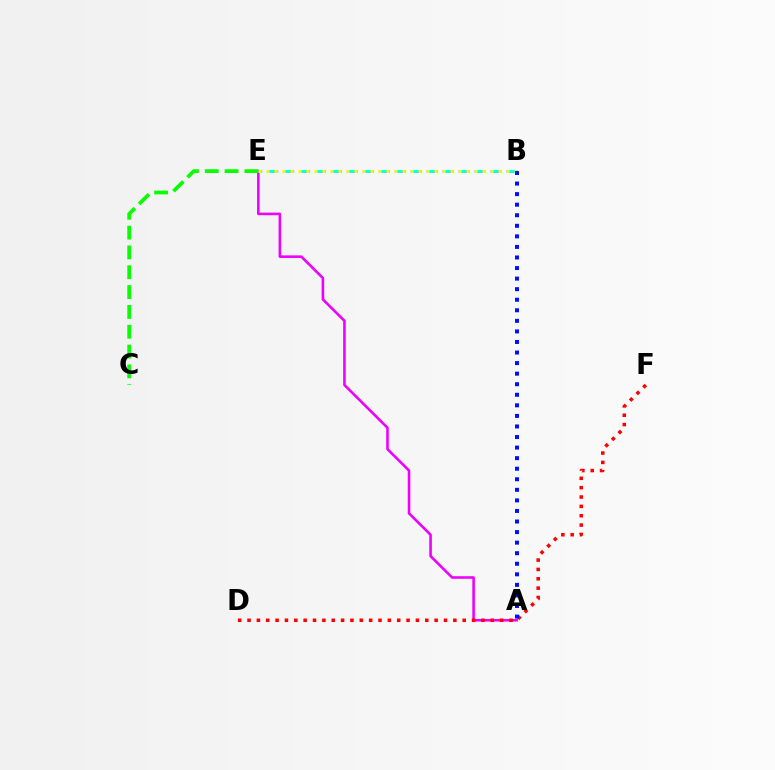{('A', 'E'): [{'color': '#ee00ff', 'line_style': 'solid', 'thickness': 1.87}], ('D', 'F'): [{'color': '#ff0000', 'line_style': 'dotted', 'thickness': 2.54}], ('B', 'E'): [{'color': '#00fff6', 'line_style': 'dashed', 'thickness': 2.17}, {'color': '#fcf500', 'line_style': 'dotted', 'thickness': 2.17}], ('C', 'E'): [{'color': '#08ff00', 'line_style': 'dashed', 'thickness': 2.69}], ('A', 'B'): [{'color': '#0010ff', 'line_style': 'dotted', 'thickness': 2.87}]}